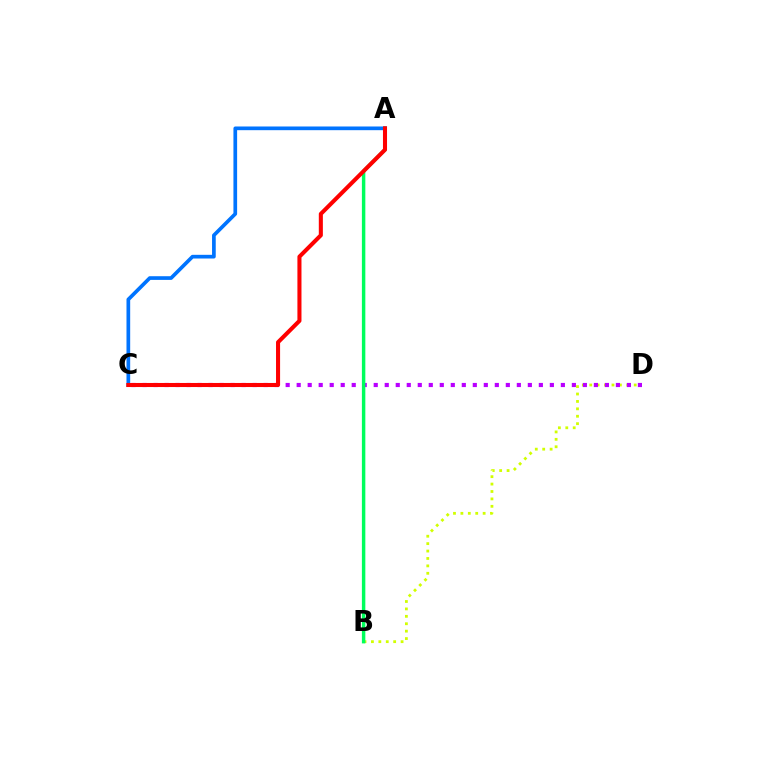{('B', 'D'): [{'color': '#d1ff00', 'line_style': 'dotted', 'thickness': 2.01}], ('C', 'D'): [{'color': '#b900ff', 'line_style': 'dotted', 'thickness': 2.99}], ('A', 'B'): [{'color': '#00ff5c', 'line_style': 'solid', 'thickness': 2.48}], ('A', 'C'): [{'color': '#0074ff', 'line_style': 'solid', 'thickness': 2.66}, {'color': '#ff0000', 'line_style': 'solid', 'thickness': 2.93}]}